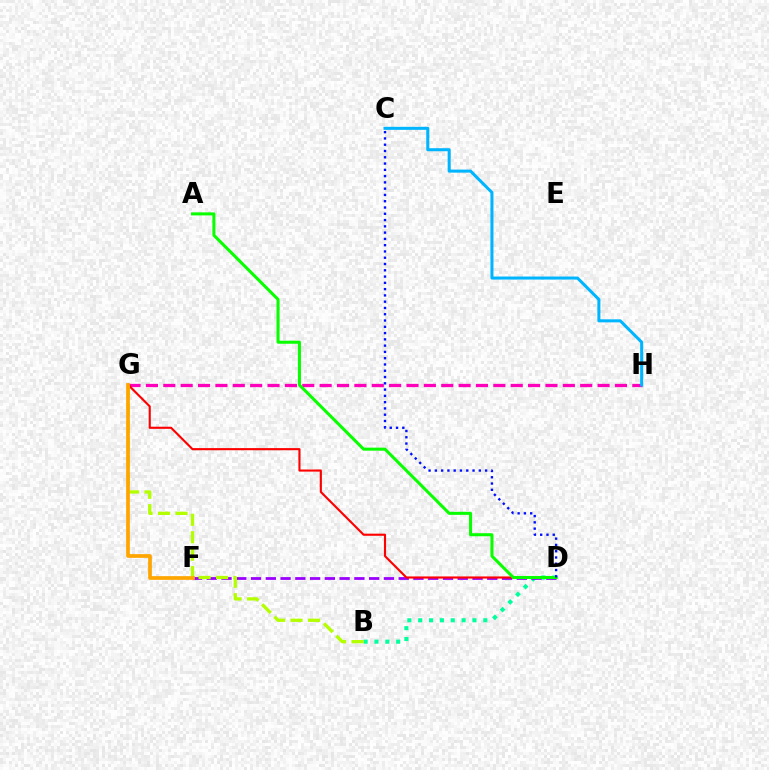{('G', 'H'): [{'color': '#ff00bd', 'line_style': 'dashed', 'thickness': 2.36}], ('B', 'D'): [{'color': '#00ff9d', 'line_style': 'dotted', 'thickness': 2.95}], ('D', 'F'): [{'color': '#9b00ff', 'line_style': 'dashed', 'thickness': 2.01}], ('D', 'G'): [{'color': '#ff0000', 'line_style': 'solid', 'thickness': 1.53}], ('B', 'G'): [{'color': '#b3ff00', 'line_style': 'dashed', 'thickness': 2.37}], ('F', 'G'): [{'color': '#ffa500', 'line_style': 'solid', 'thickness': 2.67}], ('C', 'H'): [{'color': '#00b5ff', 'line_style': 'solid', 'thickness': 2.19}], ('A', 'D'): [{'color': '#08ff00', 'line_style': 'solid', 'thickness': 2.18}], ('C', 'D'): [{'color': '#0010ff', 'line_style': 'dotted', 'thickness': 1.71}]}